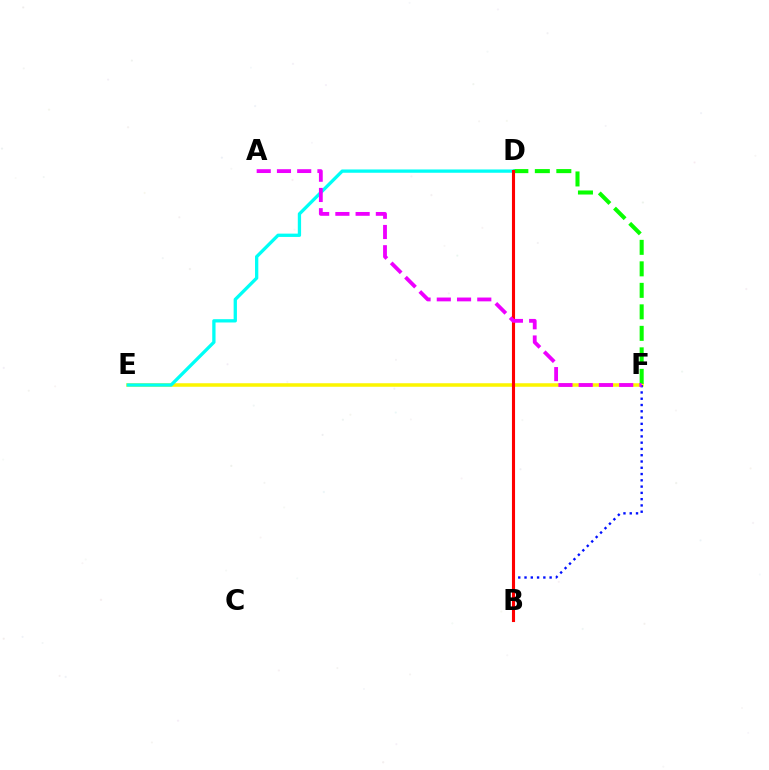{('E', 'F'): [{'color': '#fcf500', 'line_style': 'solid', 'thickness': 2.54}], ('D', 'F'): [{'color': '#08ff00', 'line_style': 'dashed', 'thickness': 2.92}], ('B', 'F'): [{'color': '#0010ff', 'line_style': 'dotted', 'thickness': 1.71}], ('D', 'E'): [{'color': '#00fff6', 'line_style': 'solid', 'thickness': 2.38}], ('B', 'D'): [{'color': '#ff0000', 'line_style': 'solid', 'thickness': 2.23}], ('A', 'F'): [{'color': '#ee00ff', 'line_style': 'dashed', 'thickness': 2.75}]}